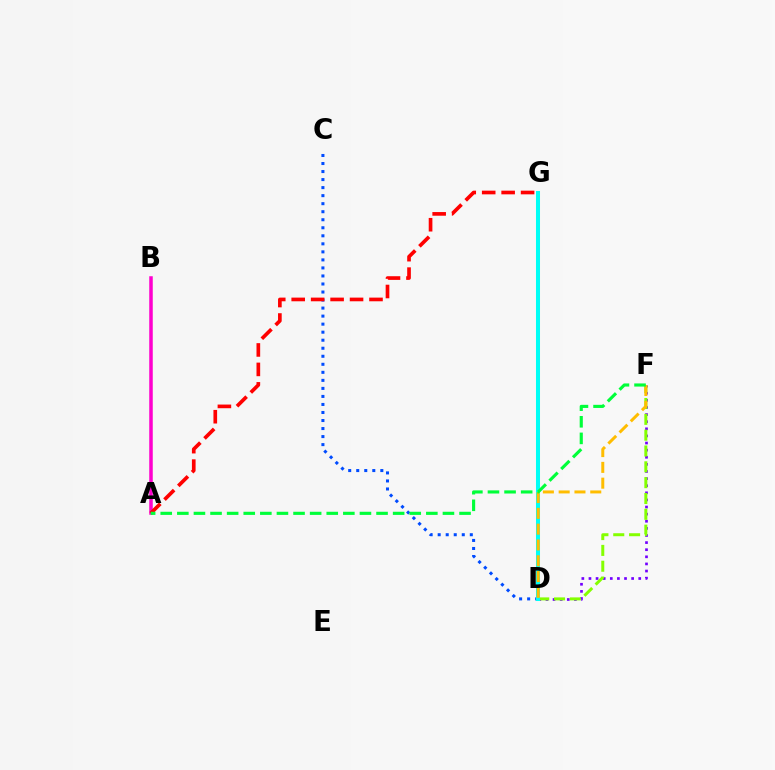{('D', 'F'): [{'color': '#7200ff', 'line_style': 'dotted', 'thickness': 1.93}, {'color': '#84ff00', 'line_style': 'dashed', 'thickness': 2.15}, {'color': '#ffbd00', 'line_style': 'dashed', 'thickness': 2.15}], ('A', 'B'): [{'color': '#ff00cf', 'line_style': 'solid', 'thickness': 2.53}], ('C', 'D'): [{'color': '#004bff', 'line_style': 'dotted', 'thickness': 2.18}], ('D', 'G'): [{'color': '#00fff6', 'line_style': 'solid', 'thickness': 2.9}], ('A', 'G'): [{'color': '#ff0000', 'line_style': 'dashed', 'thickness': 2.64}], ('A', 'F'): [{'color': '#00ff39', 'line_style': 'dashed', 'thickness': 2.26}]}